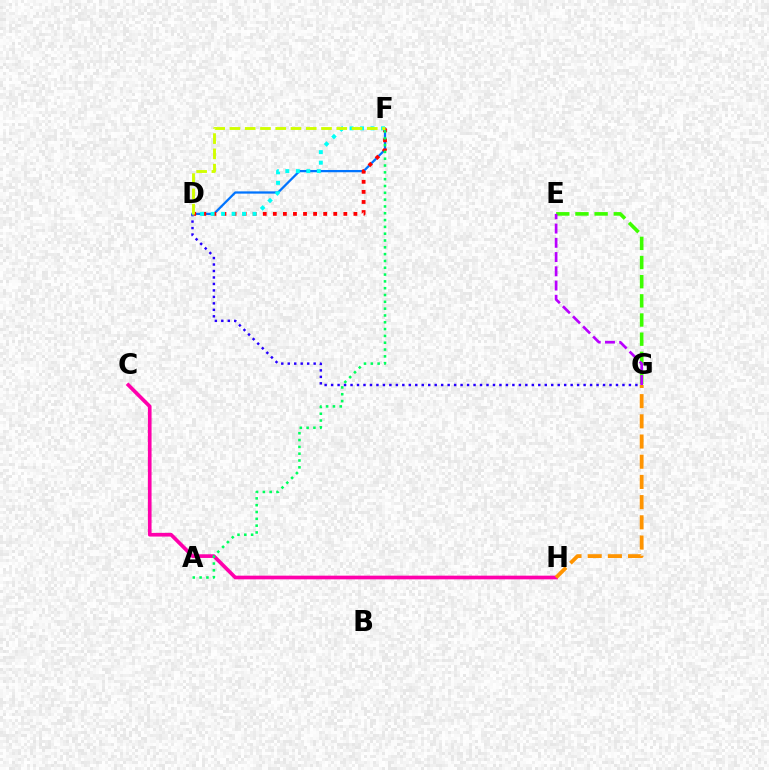{('D', 'G'): [{'color': '#2500ff', 'line_style': 'dotted', 'thickness': 1.76}], ('C', 'H'): [{'color': '#ff00ac', 'line_style': 'solid', 'thickness': 2.65}], ('D', 'F'): [{'color': '#0074ff', 'line_style': 'solid', 'thickness': 1.63}, {'color': '#ff0000', 'line_style': 'dotted', 'thickness': 2.74}, {'color': '#00fff6', 'line_style': 'dotted', 'thickness': 2.85}, {'color': '#d1ff00', 'line_style': 'dashed', 'thickness': 2.07}], ('G', 'H'): [{'color': '#ff9400', 'line_style': 'dashed', 'thickness': 2.74}], ('E', 'G'): [{'color': '#3dff00', 'line_style': 'dashed', 'thickness': 2.6}, {'color': '#b900ff', 'line_style': 'dashed', 'thickness': 1.94}], ('A', 'F'): [{'color': '#00ff5c', 'line_style': 'dotted', 'thickness': 1.85}]}